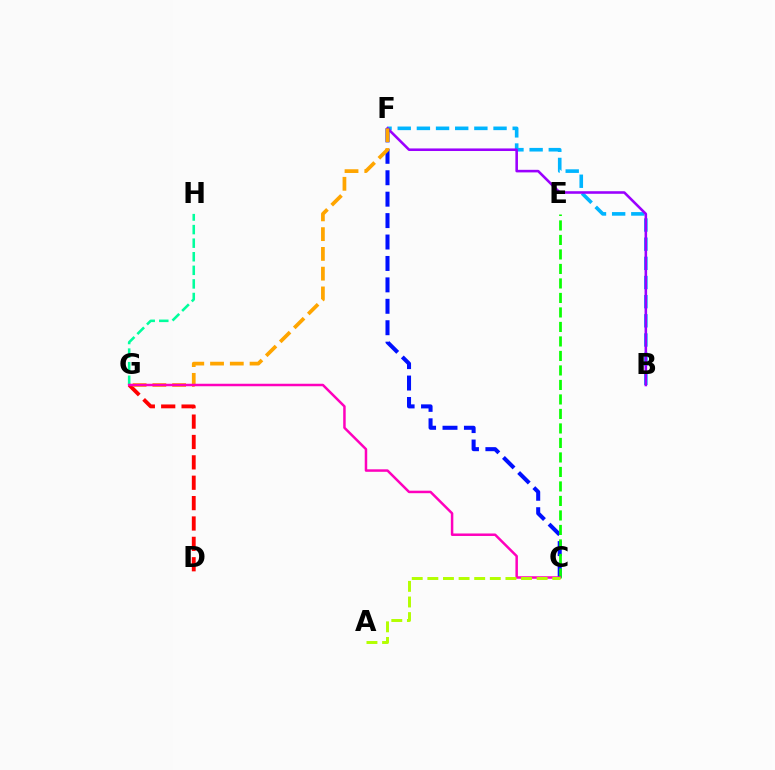{('D', 'G'): [{'color': '#ff0000', 'line_style': 'dashed', 'thickness': 2.77}], ('B', 'F'): [{'color': '#00b5ff', 'line_style': 'dashed', 'thickness': 2.6}, {'color': '#9b00ff', 'line_style': 'solid', 'thickness': 1.85}], ('C', 'F'): [{'color': '#0010ff', 'line_style': 'dashed', 'thickness': 2.91}], ('F', 'G'): [{'color': '#ffa500', 'line_style': 'dashed', 'thickness': 2.68}], ('G', 'H'): [{'color': '#00ff9d', 'line_style': 'dashed', 'thickness': 1.84}], ('C', 'E'): [{'color': '#08ff00', 'line_style': 'dashed', 'thickness': 1.97}], ('C', 'G'): [{'color': '#ff00bd', 'line_style': 'solid', 'thickness': 1.79}], ('A', 'C'): [{'color': '#b3ff00', 'line_style': 'dashed', 'thickness': 2.12}]}